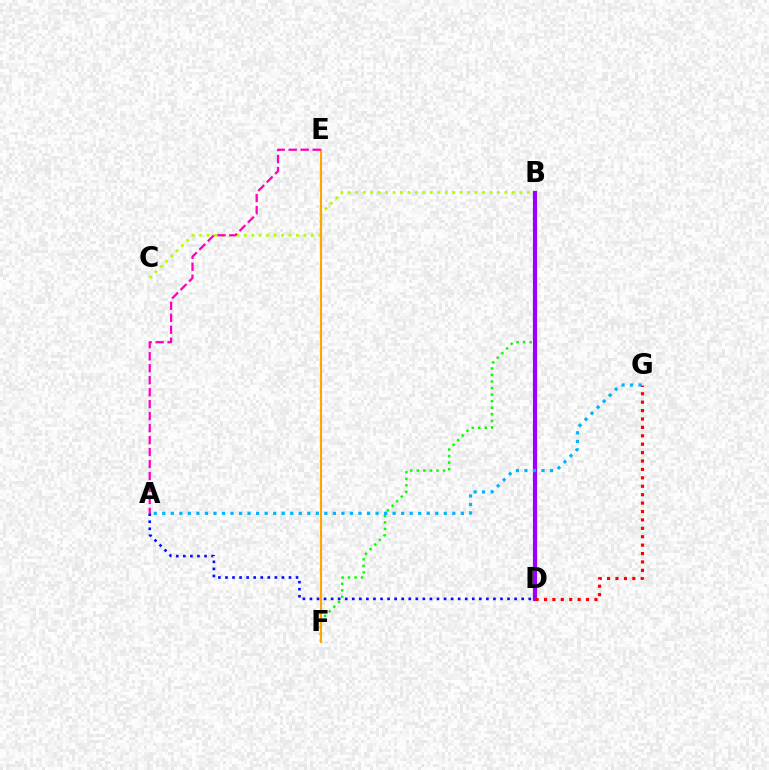{('B', 'F'): [{'color': '#08ff00', 'line_style': 'dotted', 'thickness': 1.78}], ('B', 'C'): [{'color': '#b3ff00', 'line_style': 'dotted', 'thickness': 2.03}], ('B', 'D'): [{'color': '#00ff9d', 'line_style': 'solid', 'thickness': 1.91}, {'color': '#9b00ff', 'line_style': 'solid', 'thickness': 2.99}], ('E', 'F'): [{'color': '#ffa500', 'line_style': 'solid', 'thickness': 1.52}], ('A', 'G'): [{'color': '#00b5ff', 'line_style': 'dotted', 'thickness': 2.32}], ('D', 'G'): [{'color': '#ff0000', 'line_style': 'dotted', 'thickness': 2.28}], ('A', 'E'): [{'color': '#ff00bd', 'line_style': 'dashed', 'thickness': 1.63}], ('A', 'D'): [{'color': '#0010ff', 'line_style': 'dotted', 'thickness': 1.92}]}